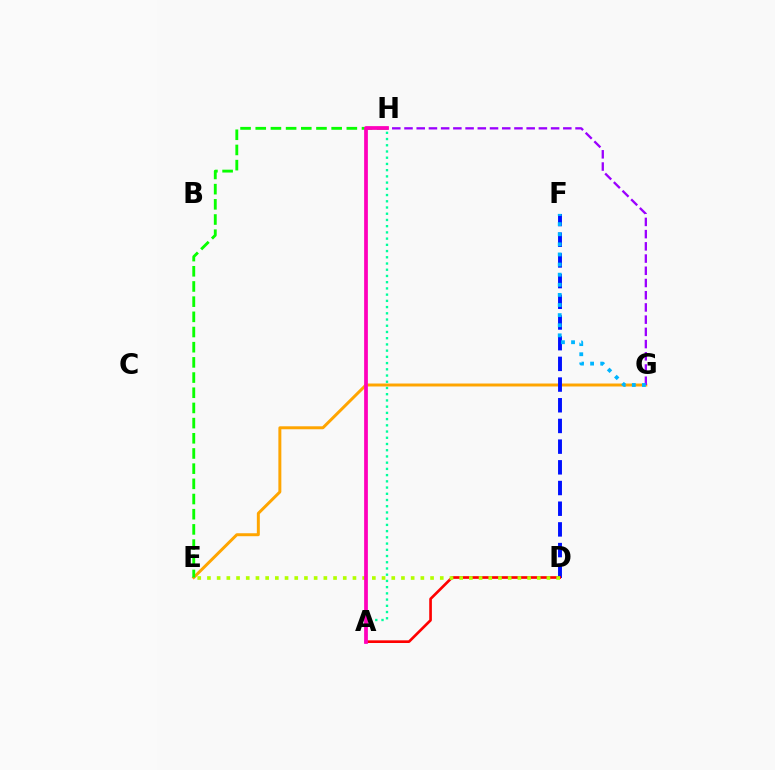{('E', 'G'): [{'color': '#ffa500', 'line_style': 'solid', 'thickness': 2.14}], ('D', 'F'): [{'color': '#0010ff', 'line_style': 'dashed', 'thickness': 2.81}], ('G', 'H'): [{'color': '#9b00ff', 'line_style': 'dashed', 'thickness': 1.66}], ('A', 'H'): [{'color': '#00ff9d', 'line_style': 'dotted', 'thickness': 1.69}, {'color': '#ff00bd', 'line_style': 'solid', 'thickness': 2.7}], ('A', 'D'): [{'color': '#ff0000', 'line_style': 'solid', 'thickness': 1.92}], ('F', 'G'): [{'color': '#00b5ff', 'line_style': 'dotted', 'thickness': 2.75}], ('D', 'E'): [{'color': '#b3ff00', 'line_style': 'dotted', 'thickness': 2.64}], ('E', 'H'): [{'color': '#08ff00', 'line_style': 'dashed', 'thickness': 2.06}]}